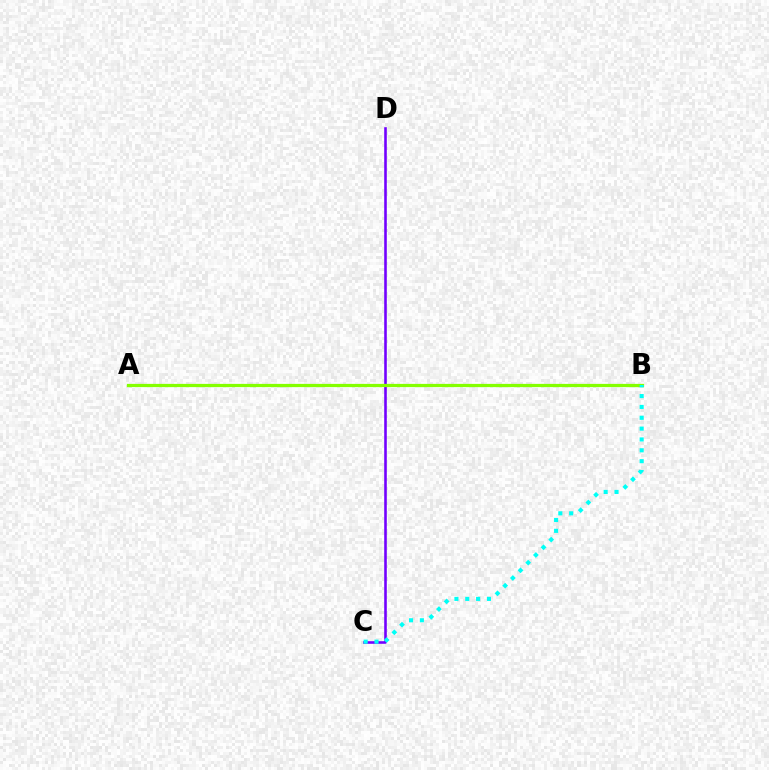{('C', 'D'): [{'color': '#7200ff', 'line_style': 'solid', 'thickness': 1.87}], ('A', 'B'): [{'color': '#ff0000', 'line_style': 'dashed', 'thickness': 2.13}, {'color': '#84ff00', 'line_style': 'solid', 'thickness': 2.33}], ('B', 'C'): [{'color': '#00fff6', 'line_style': 'dotted', 'thickness': 2.95}]}